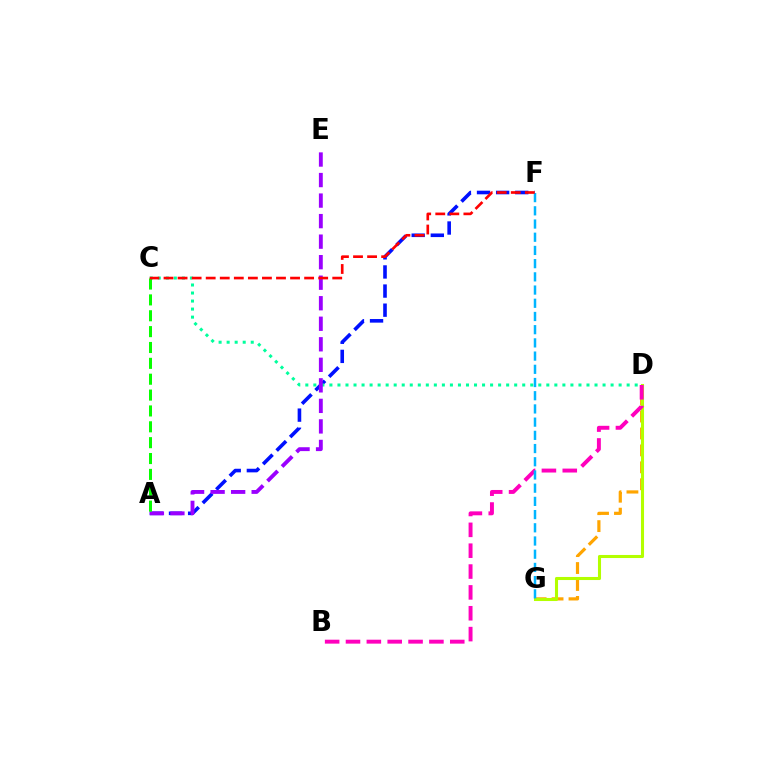{('D', 'G'): [{'color': '#ffa500', 'line_style': 'dashed', 'thickness': 2.3}, {'color': '#b3ff00', 'line_style': 'solid', 'thickness': 2.21}], ('A', 'F'): [{'color': '#0010ff', 'line_style': 'dashed', 'thickness': 2.6}], ('C', 'D'): [{'color': '#00ff9d', 'line_style': 'dotted', 'thickness': 2.18}], ('A', 'E'): [{'color': '#9b00ff', 'line_style': 'dashed', 'thickness': 2.79}], ('A', 'C'): [{'color': '#08ff00', 'line_style': 'dashed', 'thickness': 2.16}], ('B', 'D'): [{'color': '#ff00bd', 'line_style': 'dashed', 'thickness': 2.83}], ('F', 'G'): [{'color': '#00b5ff', 'line_style': 'dashed', 'thickness': 1.79}], ('C', 'F'): [{'color': '#ff0000', 'line_style': 'dashed', 'thickness': 1.91}]}